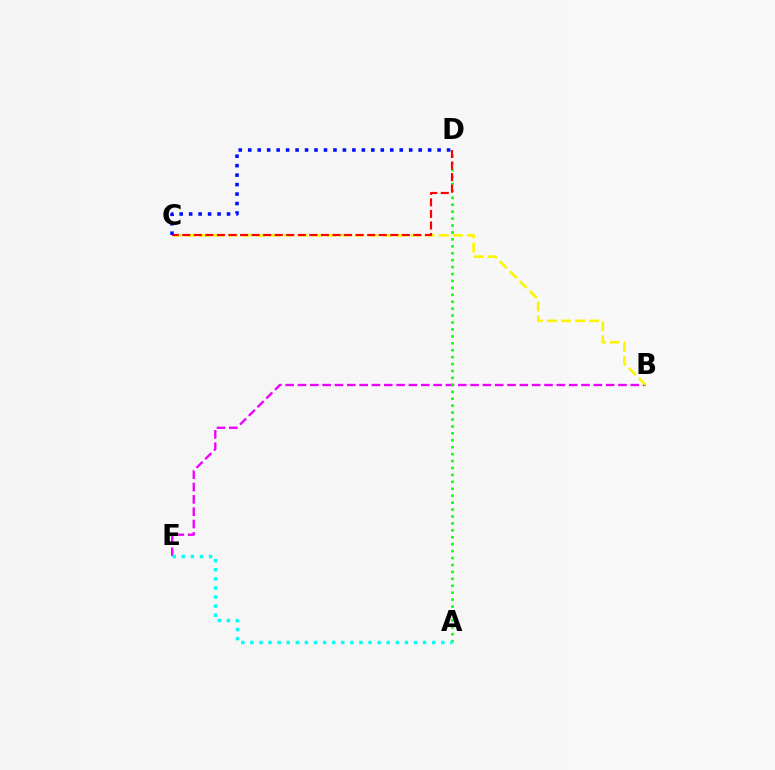{('B', 'E'): [{'color': '#ee00ff', 'line_style': 'dashed', 'thickness': 1.67}], ('A', 'D'): [{'color': '#08ff00', 'line_style': 'dotted', 'thickness': 1.88}], ('B', 'C'): [{'color': '#fcf500', 'line_style': 'dashed', 'thickness': 1.91}], ('C', 'D'): [{'color': '#ff0000', 'line_style': 'dashed', 'thickness': 1.57}, {'color': '#0010ff', 'line_style': 'dotted', 'thickness': 2.57}], ('A', 'E'): [{'color': '#00fff6', 'line_style': 'dotted', 'thickness': 2.47}]}